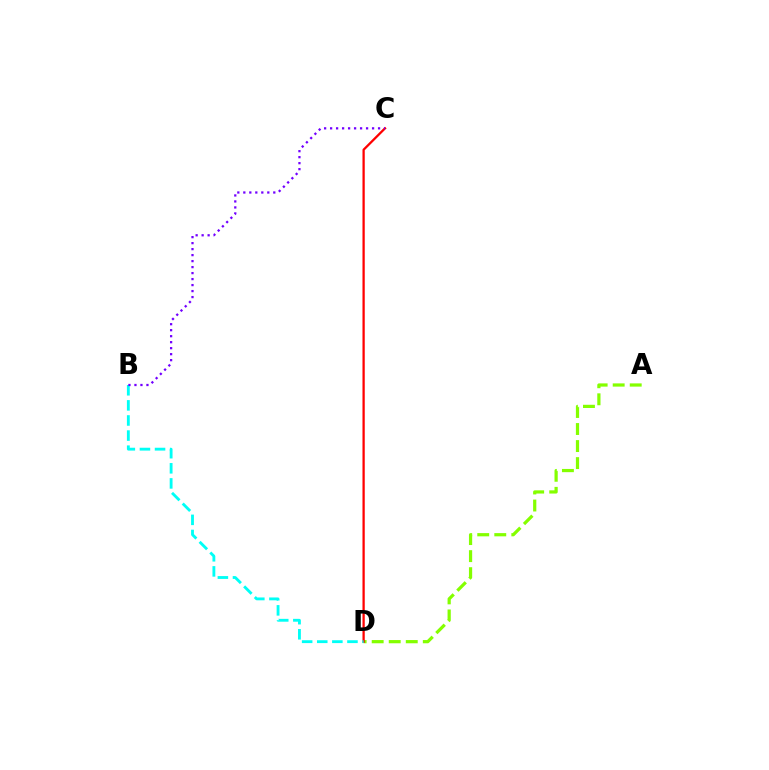{('A', 'D'): [{'color': '#84ff00', 'line_style': 'dashed', 'thickness': 2.31}], ('C', 'D'): [{'color': '#ff0000', 'line_style': 'solid', 'thickness': 1.64}], ('B', 'D'): [{'color': '#00fff6', 'line_style': 'dashed', 'thickness': 2.05}], ('B', 'C'): [{'color': '#7200ff', 'line_style': 'dotted', 'thickness': 1.63}]}